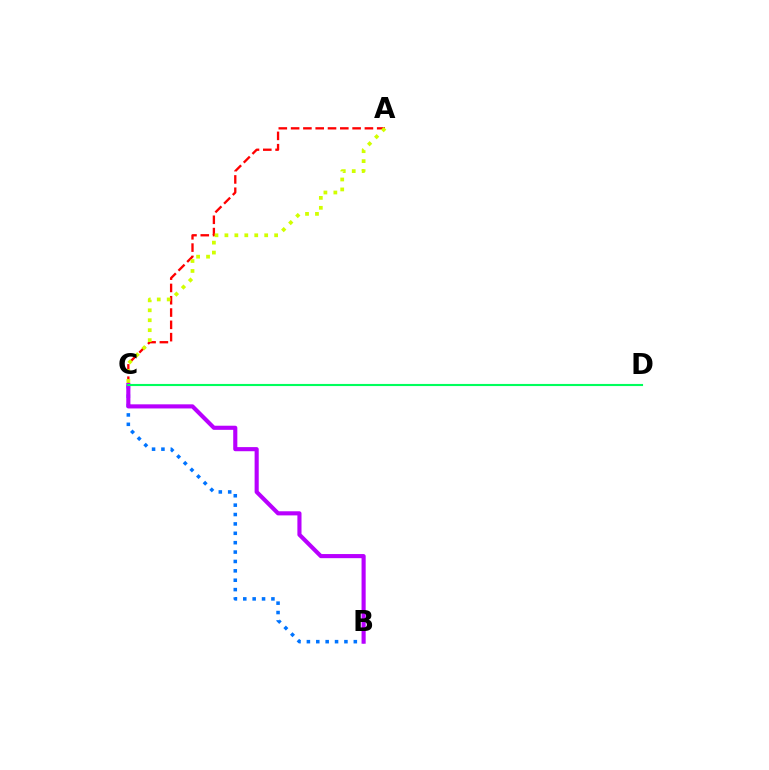{('B', 'C'): [{'color': '#0074ff', 'line_style': 'dotted', 'thickness': 2.55}, {'color': '#b900ff', 'line_style': 'solid', 'thickness': 2.96}], ('A', 'C'): [{'color': '#ff0000', 'line_style': 'dashed', 'thickness': 1.67}, {'color': '#d1ff00', 'line_style': 'dotted', 'thickness': 2.7}], ('C', 'D'): [{'color': '#00ff5c', 'line_style': 'solid', 'thickness': 1.52}]}